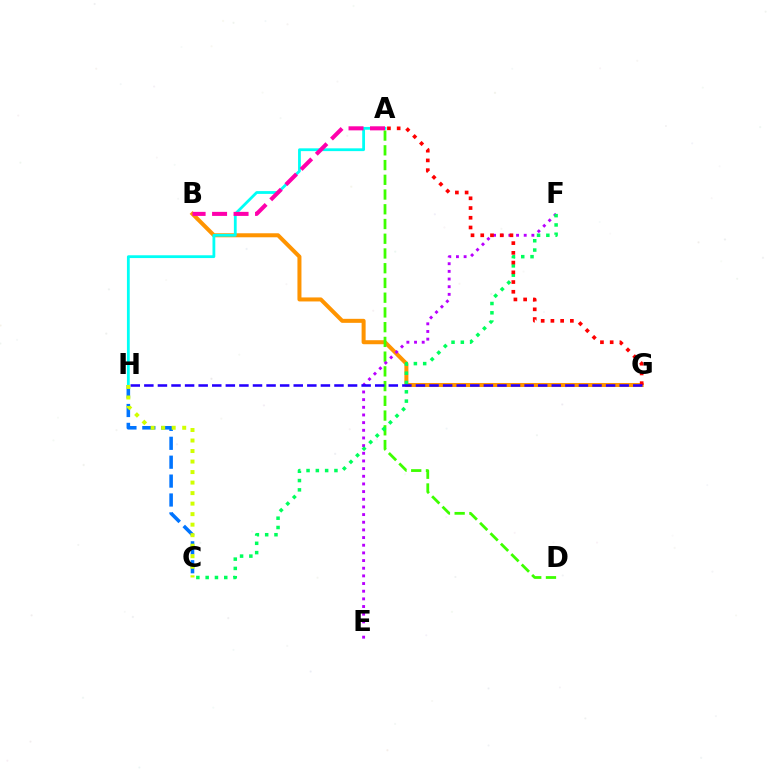{('B', 'G'): [{'color': '#ff9400', 'line_style': 'solid', 'thickness': 2.89}], ('A', 'D'): [{'color': '#3dff00', 'line_style': 'dashed', 'thickness': 2.0}], ('C', 'H'): [{'color': '#0074ff', 'line_style': 'dashed', 'thickness': 2.57}, {'color': '#d1ff00', 'line_style': 'dotted', 'thickness': 2.86}], ('E', 'F'): [{'color': '#b900ff', 'line_style': 'dotted', 'thickness': 2.08}], ('C', 'F'): [{'color': '#00ff5c', 'line_style': 'dotted', 'thickness': 2.53}], ('A', 'G'): [{'color': '#ff0000', 'line_style': 'dotted', 'thickness': 2.64}], ('A', 'H'): [{'color': '#00fff6', 'line_style': 'solid', 'thickness': 2.01}], ('A', 'B'): [{'color': '#ff00ac', 'line_style': 'dashed', 'thickness': 2.92}], ('G', 'H'): [{'color': '#2500ff', 'line_style': 'dashed', 'thickness': 1.84}]}